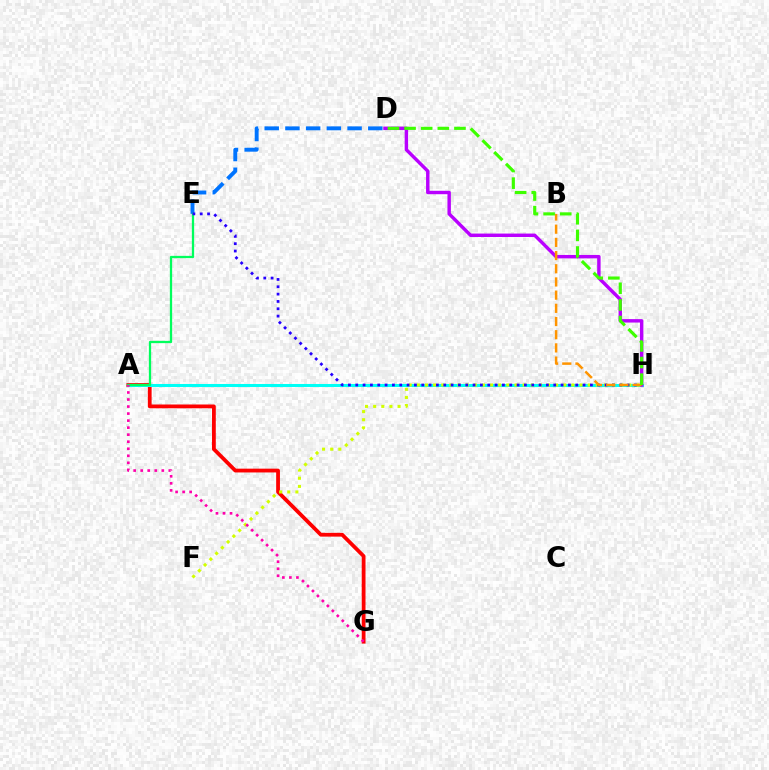{('D', 'E'): [{'color': '#0074ff', 'line_style': 'dashed', 'thickness': 2.81}], ('A', 'G'): [{'color': '#ff0000', 'line_style': 'solid', 'thickness': 2.73}, {'color': '#ff00ac', 'line_style': 'dotted', 'thickness': 1.91}], ('A', 'H'): [{'color': '#00fff6', 'line_style': 'solid', 'thickness': 2.19}], ('F', 'H'): [{'color': '#d1ff00', 'line_style': 'dotted', 'thickness': 2.21}], ('A', 'E'): [{'color': '#00ff5c', 'line_style': 'solid', 'thickness': 1.64}], ('D', 'H'): [{'color': '#b900ff', 'line_style': 'solid', 'thickness': 2.47}, {'color': '#3dff00', 'line_style': 'dashed', 'thickness': 2.26}], ('E', 'H'): [{'color': '#2500ff', 'line_style': 'dotted', 'thickness': 1.99}], ('B', 'H'): [{'color': '#ff9400', 'line_style': 'dashed', 'thickness': 1.79}]}